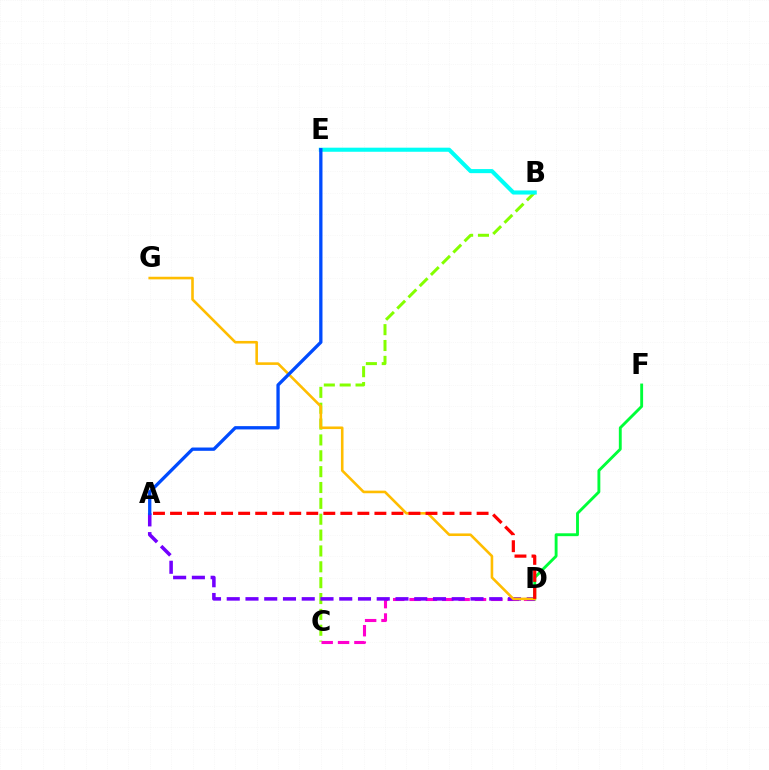{('B', 'C'): [{'color': '#84ff00', 'line_style': 'dashed', 'thickness': 2.15}], ('C', 'D'): [{'color': '#ff00cf', 'line_style': 'dashed', 'thickness': 2.22}], ('D', 'F'): [{'color': '#00ff39', 'line_style': 'solid', 'thickness': 2.07}], ('B', 'E'): [{'color': '#00fff6', 'line_style': 'solid', 'thickness': 2.94}], ('A', 'D'): [{'color': '#7200ff', 'line_style': 'dashed', 'thickness': 2.55}, {'color': '#ff0000', 'line_style': 'dashed', 'thickness': 2.31}], ('D', 'G'): [{'color': '#ffbd00', 'line_style': 'solid', 'thickness': 1.87}], ('A', 'E'): [{'color': '#004bff', 'line_style': 'solid', 'thickness': 2.37}]}